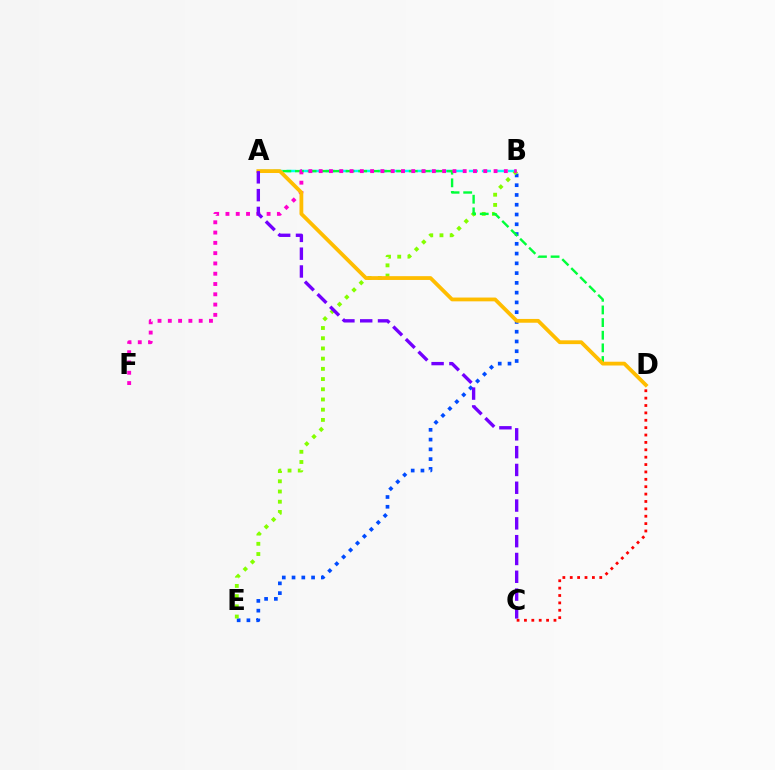{('B', 'E'): [{'color': '#004bff', 'line_style': 'dotted', 'thickness': 2.65}, {'color': '#84ff00', 'line_style': 'dotted', 'thickness': 2.77}], ('A', 'B'): [{'color': '#00fff6', 'line_style': 'dashed', 'thickness': 1.77}], ('A', 'D'): [{'color': '#00ff39', 'line_style': 'dashed', 'thickness': 1.72}, {'color': '#ffbd00', 'line_style': 'solid', 'thickness': 2.73}], ('C', 'D'): [{'color': '#ff0000', 'line_style': 'dotted', 'thickness': 2.01}], ('B', 'F'): [{'color': '#ff00cf', 'line_style': 'dotted', 'thickness': 2.79}], ('A', 'C'): [{'color': '#7200ff', 'line_style': 'dashed', 'thickness': 2.42}]}